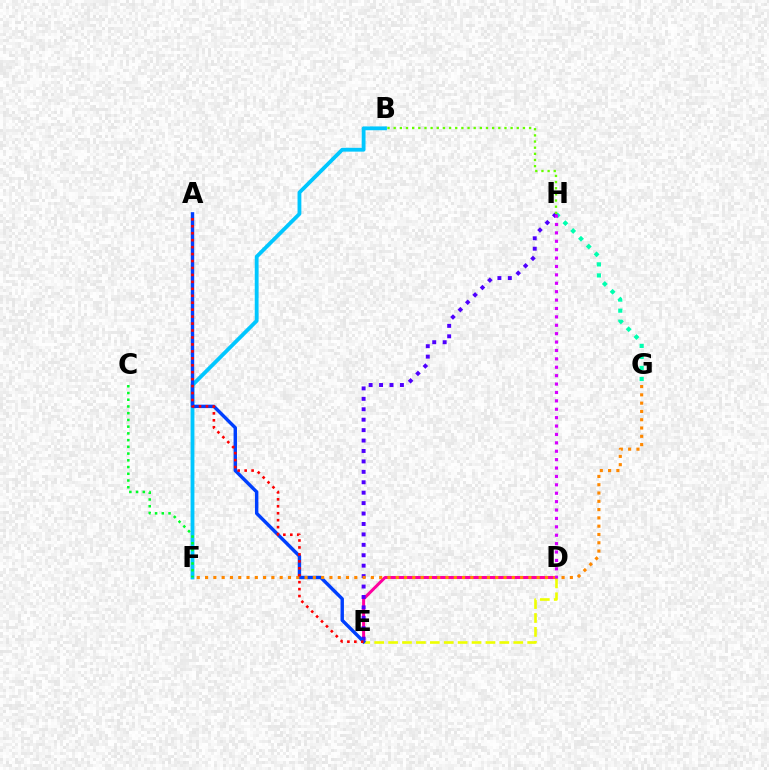{('B', 'F'): [{'color': '#00c7ff', 'line_style': 'solid', 'thickness': 2.75}], ('D', 'E'): [{'color': '#ff00a0', 'line_style': 'solid', 'thickness': 2.17}, {'color': '#eeff00', 'line_style': 'dashed', 'thickness': 1.89}], ('C', 'F'): [{'color': '#00ff27', 'line_style': 'dotted', 'thickness': 1.83}], ('G', 'H'): [{'color': '#00ffaf', 'line_style': 'dotted', 'thickness': 3.0}], ('E', 'H'): [{'color': '#4f00ff', 'line_style': 'dotted', 'thickness': 2.83}], ('A', 'E'): [{'color': '#003fff', 'line_style': 'solid', 'thickness': 2.46}, {'color': '#ff0000', 'line_style': 'dotted', 'thickness': 1.89}], ('F', 'G'): [{'color': '#ff8800', 'line_style': 'dotted', 'thickness': 2.25}], ('B', 'H'): [{'color': '#66ff00', 'line_style': 'dotted', 'thickness': 1.67}], ('D', 'H'): [{'color': '#d600ff', 'line_style': 'dotted', 'thickness': 2.28}]}